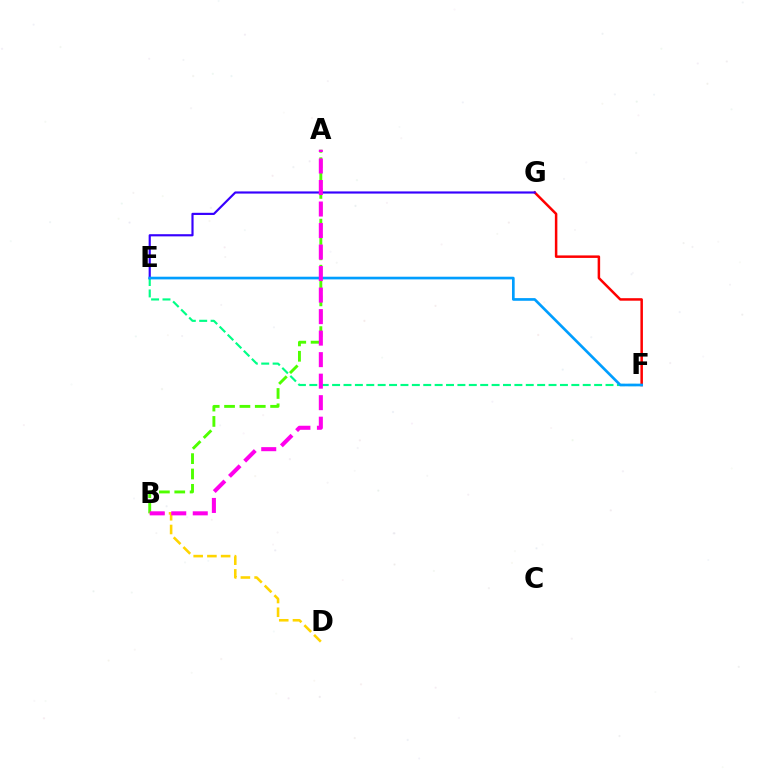{('A', 'B'): [{'color': '#4fff00', 'line_style': 'dashed', 'thickness': 2.09}, {'color': '#ff00ed', 'line_style': 'dashed', 'thickness': 2.92}], ('E', 'F'): [{'color': '#00ff86', 'line_style': 'dashed', 'thickness': 1.55}, {'color': '#009eff', 'line_style': 'solid', 'thickness': 1.92}], ('F', 'G'): [{'color': '#ff0000', 'line_style': 'solid', 'thickness': 1.8}], ('B', 'D'): [{'color': '#ffd500', 'line_style': 'dashed', 'thickness': 1.86}], ('E', 'G'): [{'color': '#3700ff', 'line_style': 'solid', 'thickness': 1.56}]}